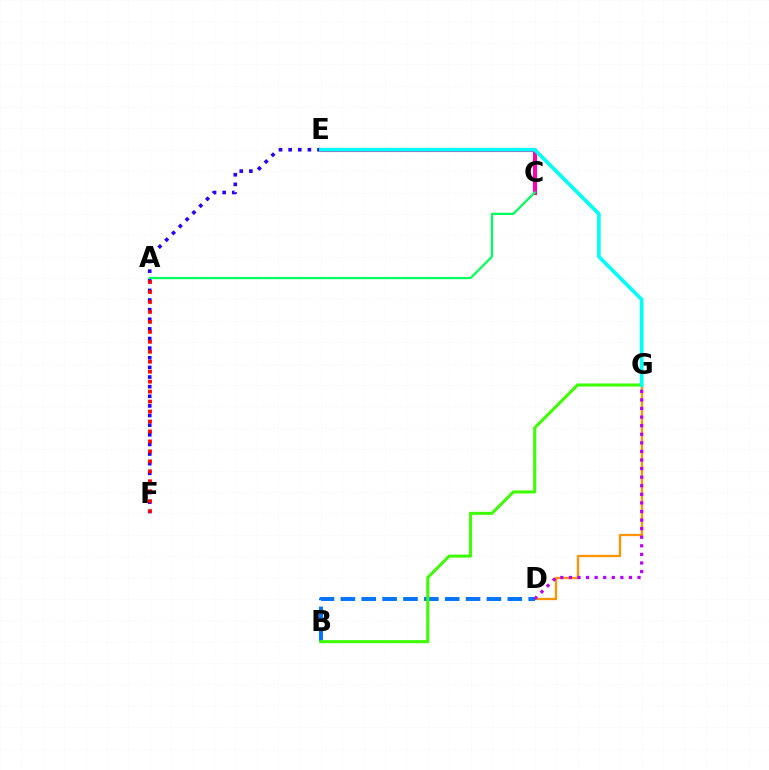{('D', 'G'): [{'color': '#ff9400', 'line_style': 'solid', 'thickness': 1.65}, {'color': '#b900ff', 'line_style': 'dotted', 'thickness': 2.33}], ('B', 'D'): [{'color': '#0074ff', 'line_style': 'dashed', 'thickness': 2.83}], ('C', 'E'): [{'color': '#d1ff00', 'line_style': 'solid', 'thickness': 1.95}, {'color': '#ff00ac', 'line_style': 'solid', 'thickness': 2.95}], ('E', 'F'): [{'color': '#2500ff', 'line_style': 'dotted', 'thickness': 2.61}], ('B', 'G'): [{'color': '#3dff00', 'line_style': 'solid', 'thickness': 2.19}], ('E', 'G'): [{'color': '#00fff6', 'line_style': 'solid', 'thickness': 2.65}], ('A', 'C'): [{'color': '#00ff5c', 'line_style': 'solid', 'thickness': 1.61}], ('A', 'F'): [{'color': '#ff0000', 'line_style': 'dotted', 'thickness': 2.71}]}